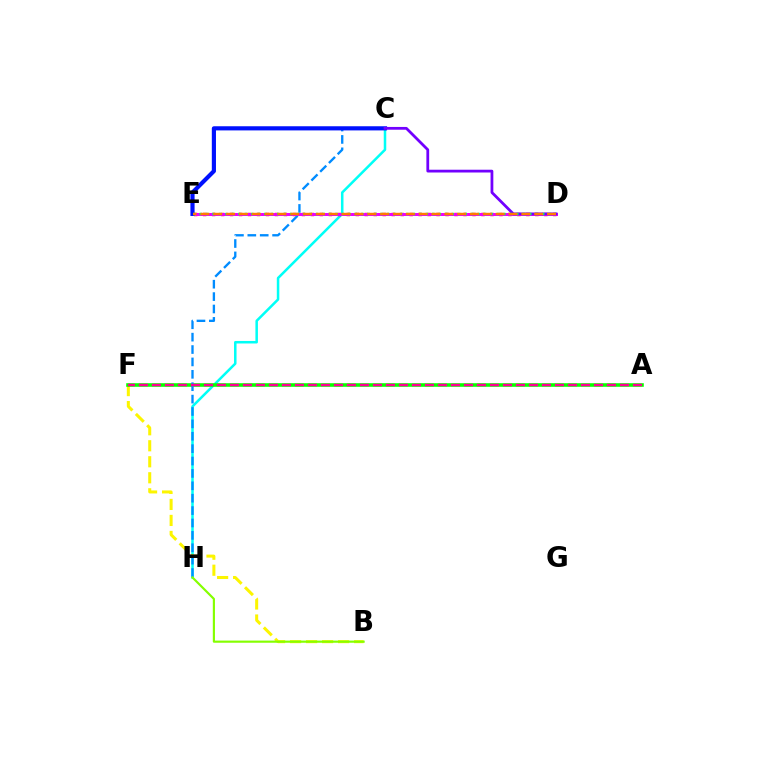{('C', 'H'): [{'color': '#00fff6', 'line_style': 'solid', 'thickness': 1.81}, {'color': '#008cff', 'line_style': 'dashed', 'thickness': 1.68}], ('B', 'F'): [{'color': '#fcf500', 'line_style': 'dashed', 'thickness': 2.17}], ('A', 'F'): [{'color': '#08ff00', 'line_style': 'solid', 'thickness': 2.58}, {'color': '#ff0094', 'line_style': 'dashed', 'thickness': 1.77}], ('D', 'E'): [{'color': '#ff0000', 'line_style': 'dotted', 'thickness': 2.44}, {'color': '#ee00ff', 'line_style': 'solid', 'thickness': 2.14}, {'color': '#00ff74', 'line_style': 'dotted', 'thickness': 1.76}, {'color': '#ff7c00', 'line_style': 'dashed', 'thickness': 1.74}], ('B', 'H'): [{'color': '#84ff00', 'line_style': 'solid', 'thickness': 1.55}], ('C', 'E'): [{'color': '#0010ff', 'line_style': 'solid', 'thickness': 2.99}], ('C', 'D'): [{'color': '#7200ff', 'line_style': 'solid', 'thickness': 2.0}]}